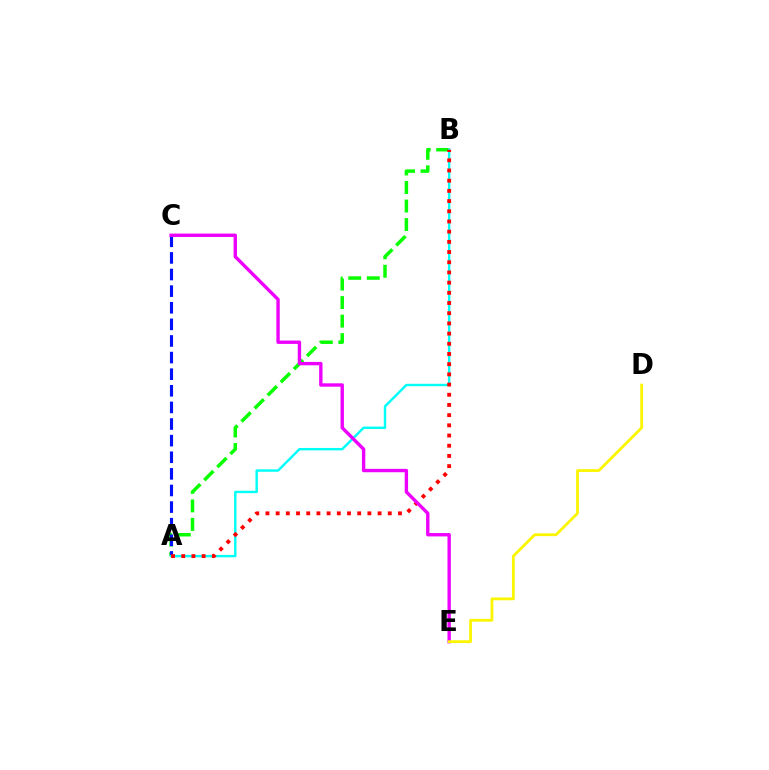{('A', 'B'): [{'color': '#08ff00', 'line_style': 'dashed', 'thickness': 2.52}, {'color': '#00fff6', 'line_style': 'solid', 'thickness': 1.74}, {'color': '#ff0000', 'line_style': 'dotted', 'thickness': 2.77}], ('A', 'C'): [{'color': '#0010ff', 'line_style': 'dashed', 'thickness': 2.26}], ('C', 'E'): [{'color': '#ee00ff', 'line_style': 'solid', 'thickness': 2.43}], ('D', 'E'): [{'color': '#fcf500', 'line_style': 'solid', 'thickness': 2.0}]}